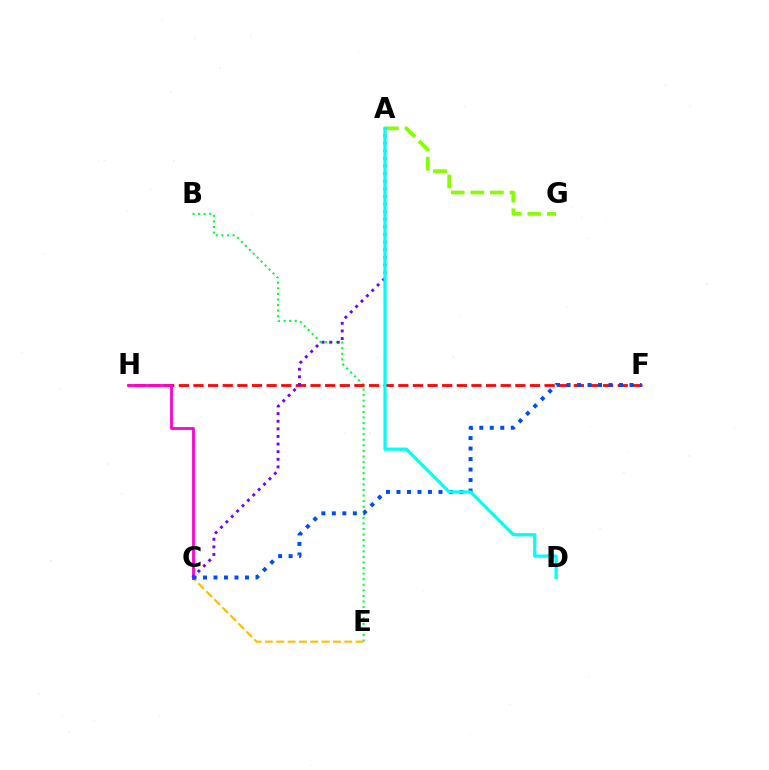{('A', 'G'): [{'color': '#84ff00', 'line_style': 'dashed', 'thickness': 2.66}], ('B', 'E'): [{'color': '#00ff39', 'line_style': 'dotted', 'thickness': 1.52}], ('F', 'H'): [{'color': '#ff0000', 'line_style': 'dashed', 'thickness': 1.99}], ('C', 'E'): [{'color': '#ffbd00', 'line_style': 'dashed', 'thickness': 1.54}], ('C', 'H'): [{'color': '#ff00cf', 'line_style': 'solid', 'thickness': 2.01}], ('A', 'C'): [{'color': '#7200ff', 'line_style': 'dotted', 'thickness': 2.07}], ('C', 'F'): [{'color': '#004bff', 'line_style': 'dotted', 'thickness': 2.85}], ('A', 'D'): [{'color': '#00fff6', 'line_style': 'solid', 'thickness': 2.31}]}